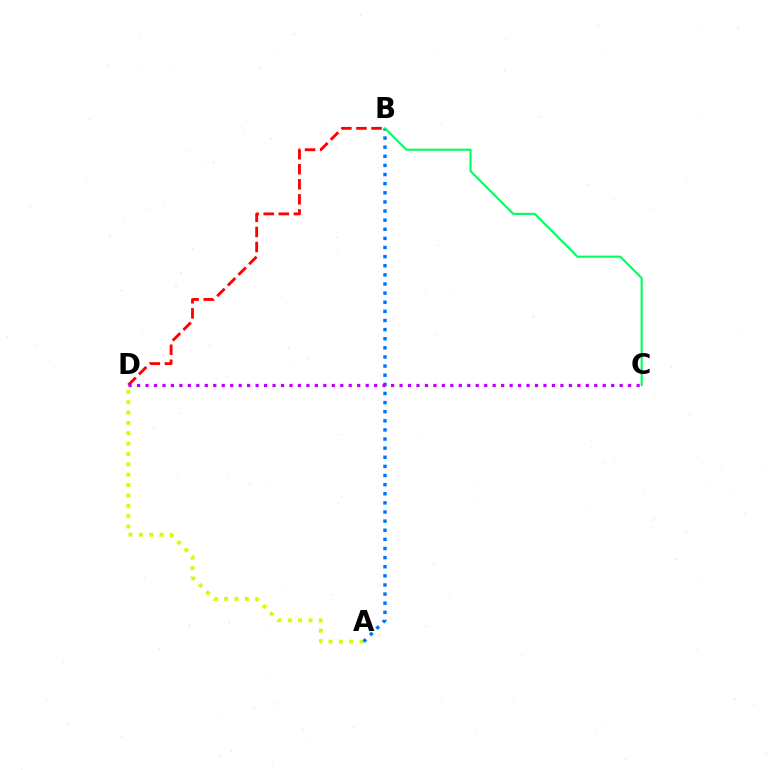{('A', 'D'): [{'color': '#d1ff00', 'line_style': 'dotted', 'thickness': 2.82}], ('A', 'B'): [{'color': '#0074ff', 'line_style': 'dotted', 'thickness': 2.48}], ('B', 'D'): [{'color': '#ff0000', 'line_style': 'dashed', 'thickness': 2.05}], ('B', 'C'): [{'color': '#00ff5c', 'line_style': 'solid', 'thickness': 1.52}], ('C', 'D'): [{'color': '#b900ff', 'line_style': 'dotted', 'thickness': 2.3}]}